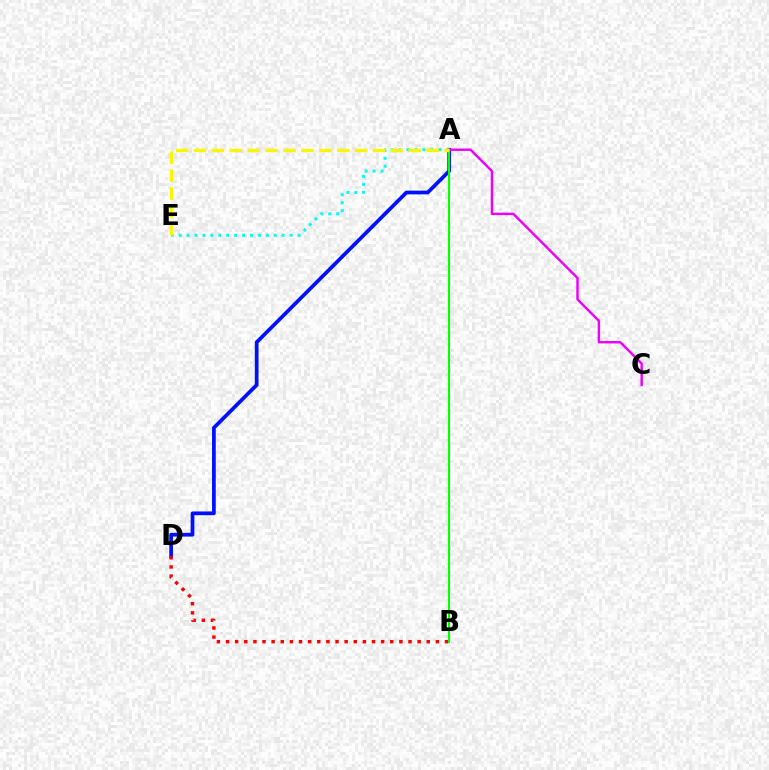{('A', 'D'): [{'color': '#0010ff', 'line_style': 'solid', 'thickness': 2.68}], ('B', 'D'): [{'color': '#ff0000', 'line_style': 'dotted', 'thickness': 2.48}], ('A', 'C'): [{'color': '#ee00ff', 'line_style': 'solid', 'thickness': 1.75}], ('A', 'E'): [{'color': '#00fff6', 'line_style': 'dotted', 'thickness': 2.15}, {'color': '#fcf500', 'line_style': 'dashed', 'thickness': 2.43}], ('A', 'B'): [{'color': '#08ff00', 'line_style': 'solid', 'thickness': 1.55}]}